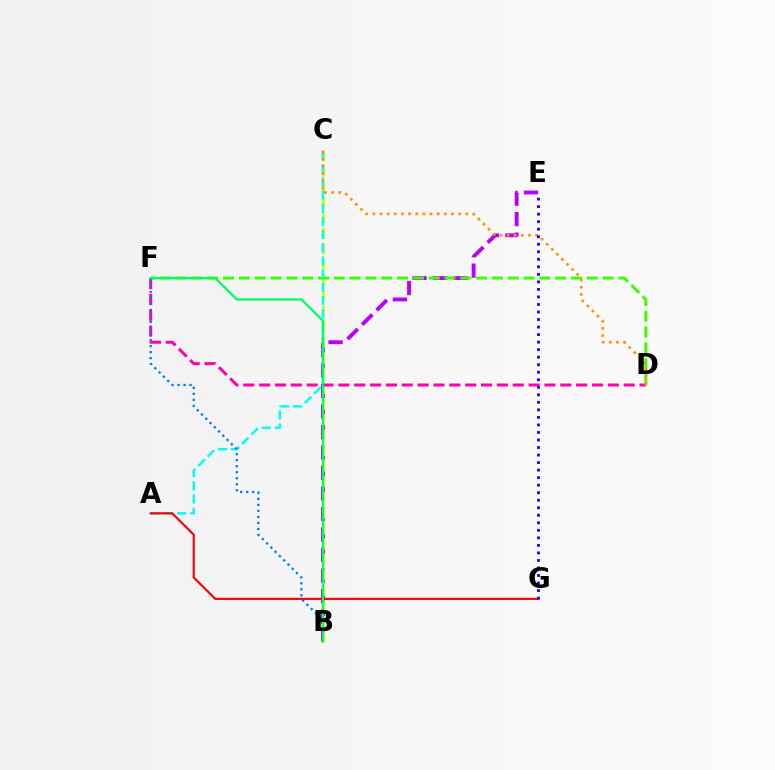{('B', 'E'): [{'color': '#b900ff', 'line_style': 'dashed', 'thickness': 2.78}], ('B', 'C'): [{'color': '#d1ff00', 'line_style': 'dashed', 'thickness': 2.11}], ('D', 'F'): [{'color': '#3dff00', 'line_style': 'dashed', 'thickness': 2.15}, {'color': '#ff00ac', 'line_style': 'dashed', 'thickness': 2.15}], ('A', 'C'): [{'color': '#00fff6', 'line_style': 'dashed', 'thickness': 1.79}], ('C', 'D'): [{'color': '#ff9400', 'line_style': 'dotted', 'thickness': 1.94}], ('A', 'G'): [{'color': '#ff0000', 'line_style': 'solid', 'thickness': 1.54}], ('B', 'F'): [{'color': '#0074ff', 'line_style': 'dotted', 'thickness': 1.64}, {'color': '#00ff5c', 'line_style': 'solid', 'thickness': 1.62}], ('E', 'G'): [{'color': '#2500ff', 'line_style': 'dotted', 'thickness': 2.05}]}